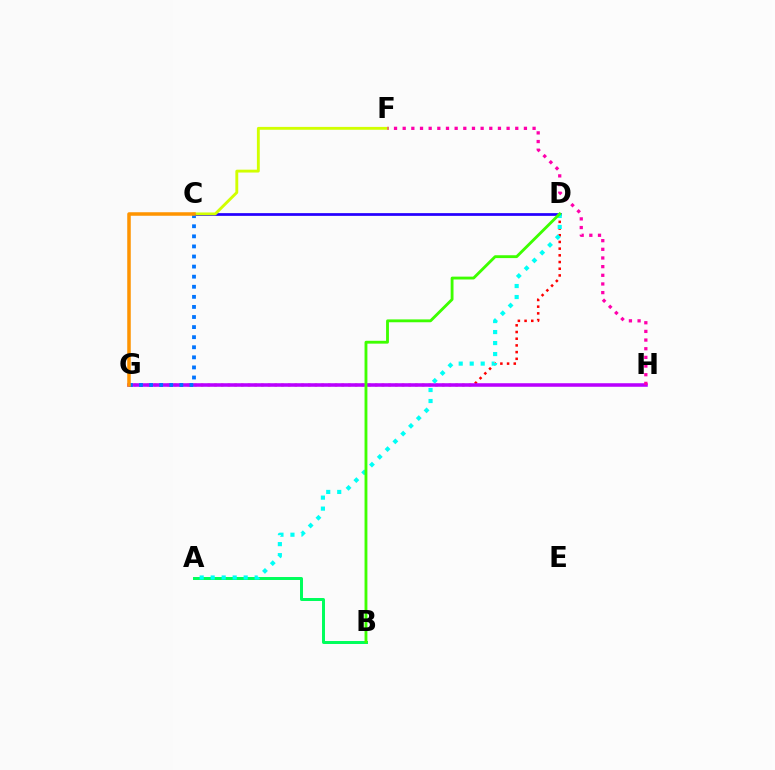{('D', 'G'): [{'color': '#ff0000', 'line_style': 'dotted', 'thickness': 1.82}], ('C', 'D'): [{'color': '#2500ff', 'line_style': 'solid', 'thickness': 1.97}], ('G', 'H'): [{'color': '#b900ff', 'line_style': 'solid', 'thickness': 2.55}], ('A', 'B'): [{'color': '#00ff5c', 'line_style': 'solid', 'thickness': 2.14}], ('C', 'F'): [{'color': '#d1ff00', 'line_style': 'solid', 'thickness': 2.06}], ('C', 'G'): [{'color': '#0074ff', 'line_style': 'dotted', 'thickness': 2.74}, {'color': '#ff9400', 'line_style': 'solid', 'thickness': 2.53}], ('A', 'D'): [{'color': '#00fff6', 'line_style': 'dotted', 'thickness': 2.99}], ('B', 'D'): [{'color': '#3dff00', 'line_style': 'solid', 'thickness': 2.05}], ('F', 'H'): [{'color': '#ff00ac', 'line_style': 'dotted', 'thickness': 2.35}]}